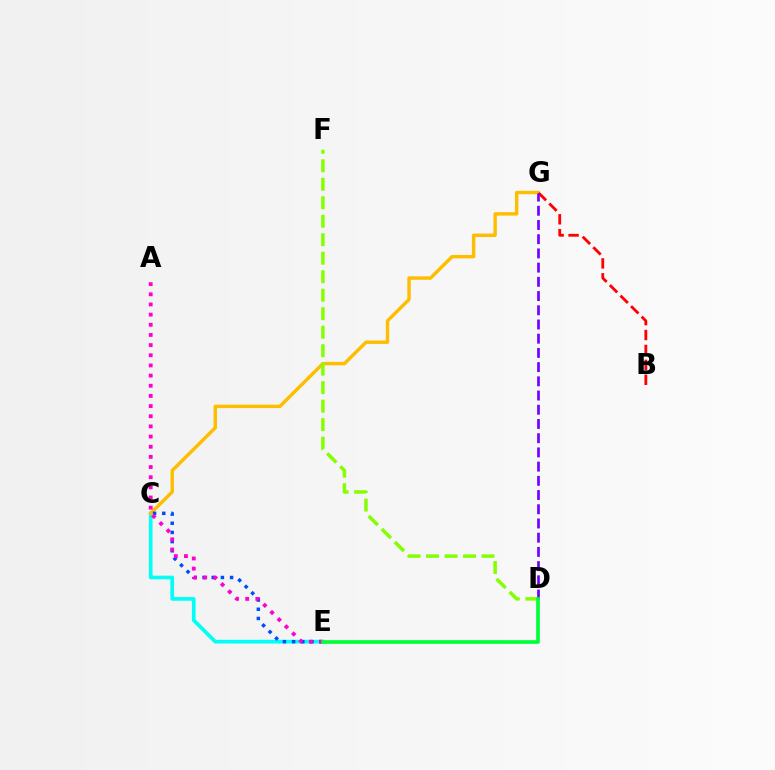{('C', 'E'): [{'color': '#00fff6', 'line_style': 'solid', 'thickness': 2.66}, {'color': '#004bff', 'line_style': 'dotted', 'thickness': 2.5}], ('C', 'G'): [{'color': '#ffbd00', 'line_style': 'solid', 'thickness': 2.46}], ('B', 'G'): [{'color': '#ff0000', 'line_style': 'dashed', 'thickness': 2.03}], ('D', 'F'): [{'color': '#84ff00', 'line_style': 'dashed', 'thickness': 2.51}], ('D', 'G'): [{'color': '#7200ff', 'line_style': 'dashed', 'thickness': 1.93}], ('A', 'E'): [{'color': '#ff00cf', 'line_style': 'dotted', 'thickness': 2.76}], ('D', 'E'): [{'color': '#00ff39', 'line_style': 'solid', 'thickness': 2.64}]}